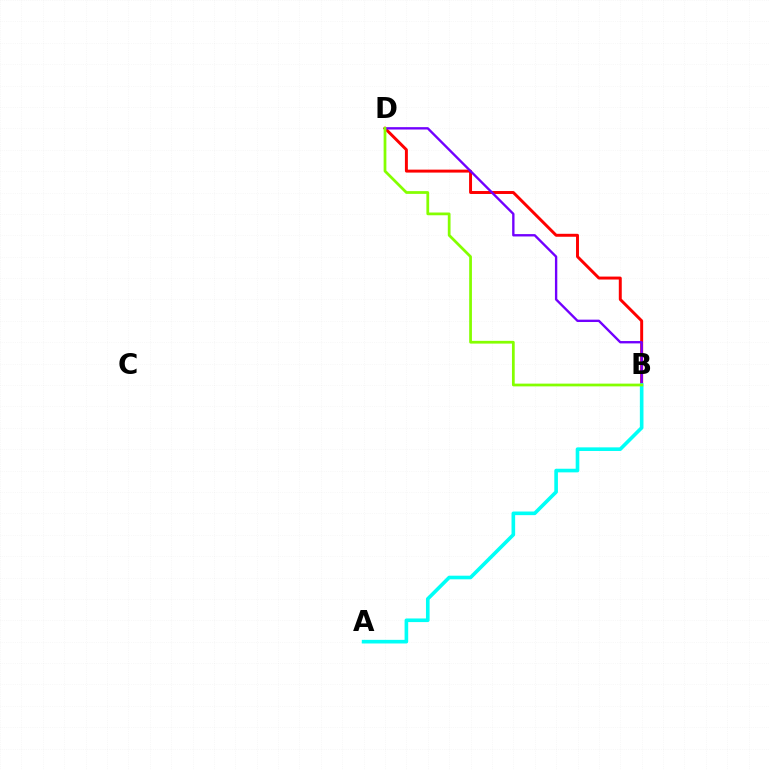{('B', 'D'): [{'color': '#ff0000', 'line_style': 'solid', 'thickness': 2.13}, {'color': '#7200ff', 'line_style': 'solid', 'thickness': 1.7}, {'color': '#84ff00', 'line_style': 'solid', 'thickness': 1.98}], ('A', 'B'): [{'color': '#00fff6', 'line_style': 'solid', 'thickness': 2.61}]}